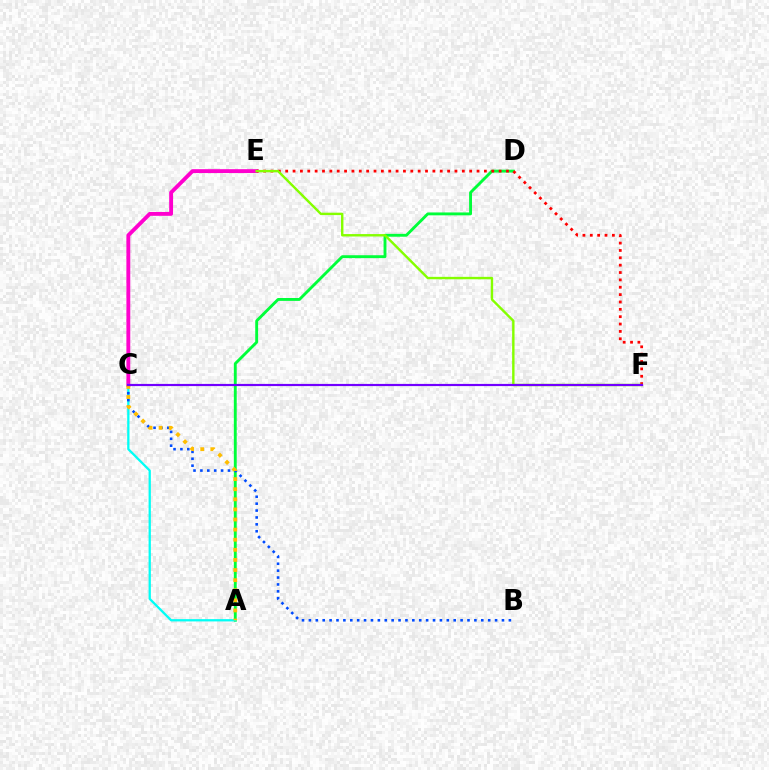{('A', 'D'): [{'color': '#00ff39', 'line_style': 'solid', 'thickness': 2.07}], ('C', 'E'): [{'color': '#ff00cf', 'line_style': 'solid', 'thickness': 2.78}], ('A', 'C'): [{'color': '#00fff6', 'line_style': 'solid', 'thickness': 1.64}, {'color': '#ffbd00', 'line_style': 'dotted', 'thickness': 2.74}], ('E', 'F'): [{'color': '#ff0000', 'line_style': 'dotted', 'thickness': 2.0}, {'color': '#84ff00', 'line_style': 'solid', 'thickness': 1.73}], ('B', 'C'): [{'color': '#004bff', 'line_style': 'dotted', 'thickness': 1.87}], ('C', 'F'): [{'color': '#7200ff', 'line_style': 'solid', 'thickness': 1.57}]}